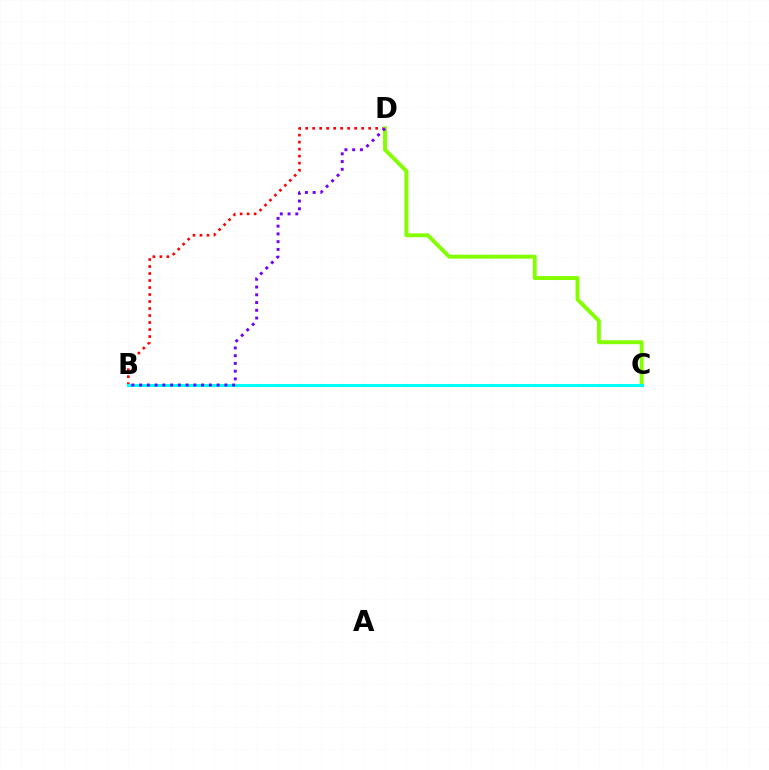{('B', 'D'): [{'color': '#ff0000', 'line_style': 'dotted', 'thickness': 1.9}, {'color': '#7200ff', 'line_style': 'dotted', 'thickness': 2.11}], ('C', 'D'): [{'color': '#84ff00', 'line_style': 'solid', 'thickness': 2.83}], ('B', 'C'): [{'color': '#00fff6', 'line_style': 'solid', 'thickness': 2.2}]}